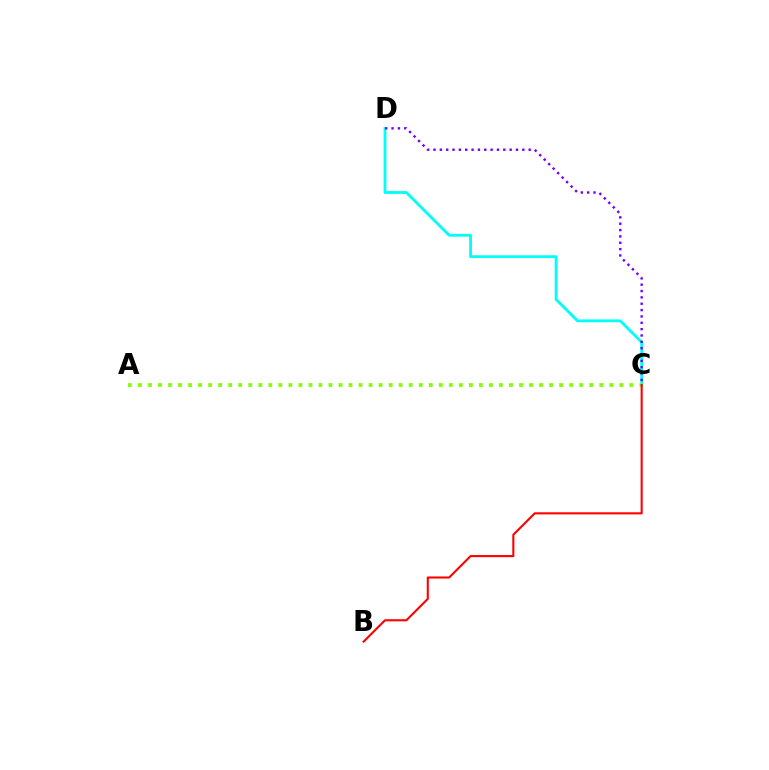{('C', 'D'): [{'color': '#00fff6', 'line_style': 'solid', 'thickness': 2.04}, {'color': '#7200ff', 'line_style': 'dotted', 'thickness': 1.72}], ('A', 'C'): [{'color': '#84ff00', 'line_style': 'dotted', 'thickness': 2.72}], ('B', 'C'): [{'color': '#ff0000', 'line_style': 'solid', 'thickness': 1.51}]}